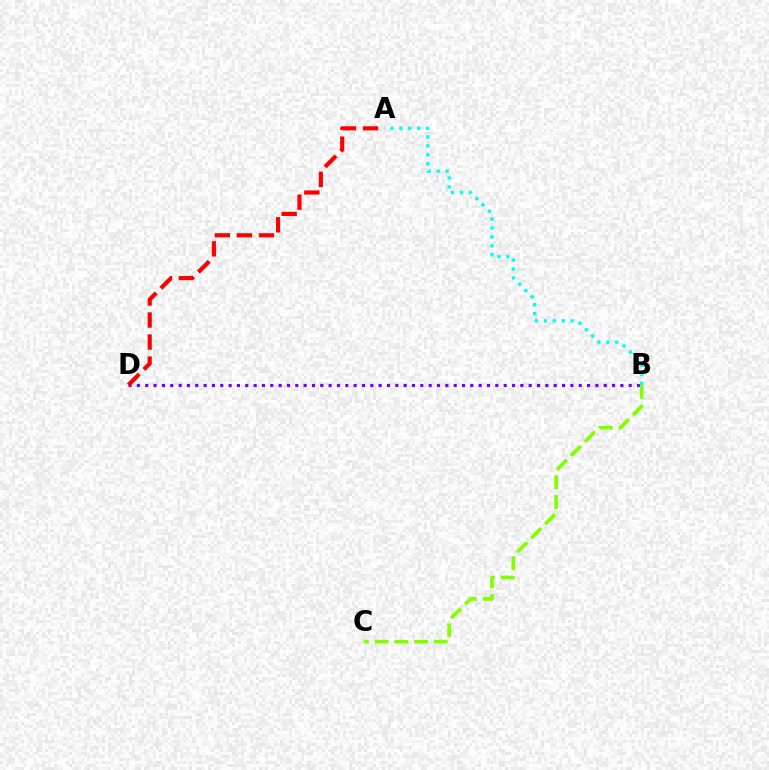{('B', 'D'): [{'color': '#7200ff', 'line_style': 'dotted', 'thickness': 2.26}], ('A', 'D'): [{'color': '#ff0000', 'line_style': 'dashed', 'thickness': 3.0}], ('A', 'B'): [{'color': '#00fff6', 'line_style': 'dotted', 'thickness': 2.42}], ('B', 'C'): [{'color': '#84ff00', 'line_style': 'dashed', 'thickness': 2.68}]}